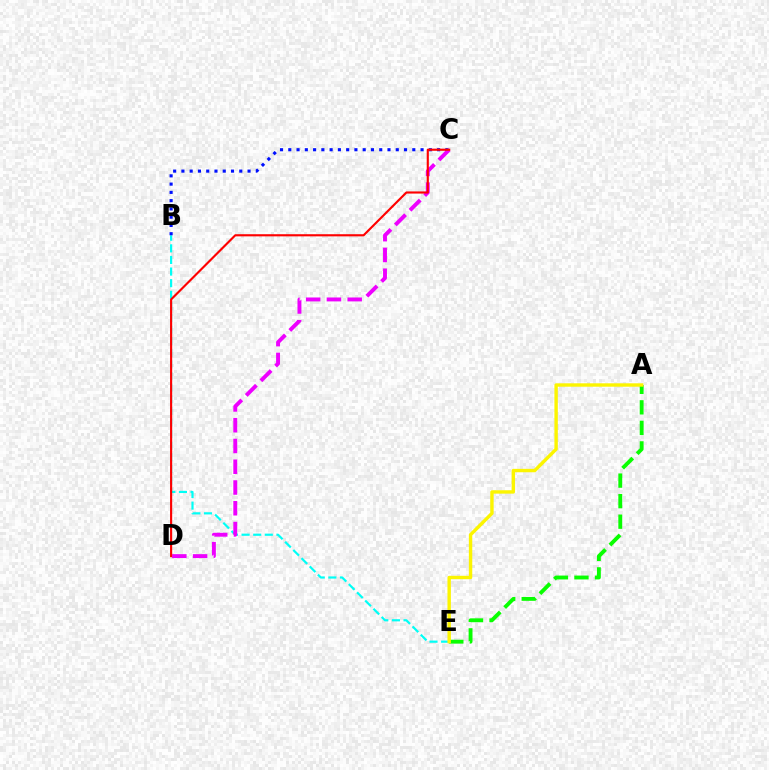{('A', 'E'): [{'color': '#08ff00', 'line_style': 'dashed', 'thickness': 2.79}, {'color': '#fcf500', 'line_style': 'solid', 'thickness': 2.45}], ('B', 'E'): [{'color': '#00fff6', 'line_style': 'dashed', 'thickness': 1.58}], ('B', 'C'): [{'color': '#0010ff', 'line_style': 'dotted', 'thickness': 2.25}], ('C', 'D'): [{'color': '#ee00ff', 'line_style': 'dashed', 'thickness': 2.82}, {'color': '#ff0000', 'line_style': 'solid', 'thickness': 1.54}]}